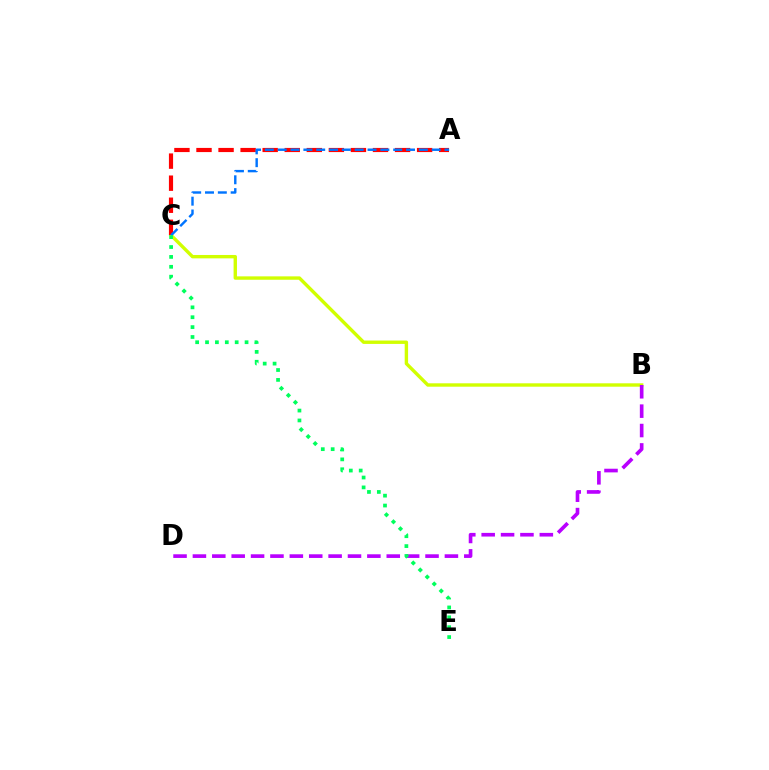{('B', 'C'): [{'color': '#d1ff00', 'line_style': 'solid', 'thickness': 2.44}], ('A', 'C'): [{'color': '#ff0000', 'line_style': 'dashed', 'thickness': 3.0}, {'color': '#0074ff', 'line_style': 'dashed', 'thickness': 1.74}], ('B', 'D'): [{'color': '#b900ff', 'line_style': 'dashed', 'thickness': 2.63}], ('C', 'E'): [{'color': '#00ff5c', 'line_style': 'dotted', 'thickness': 2.68}]}